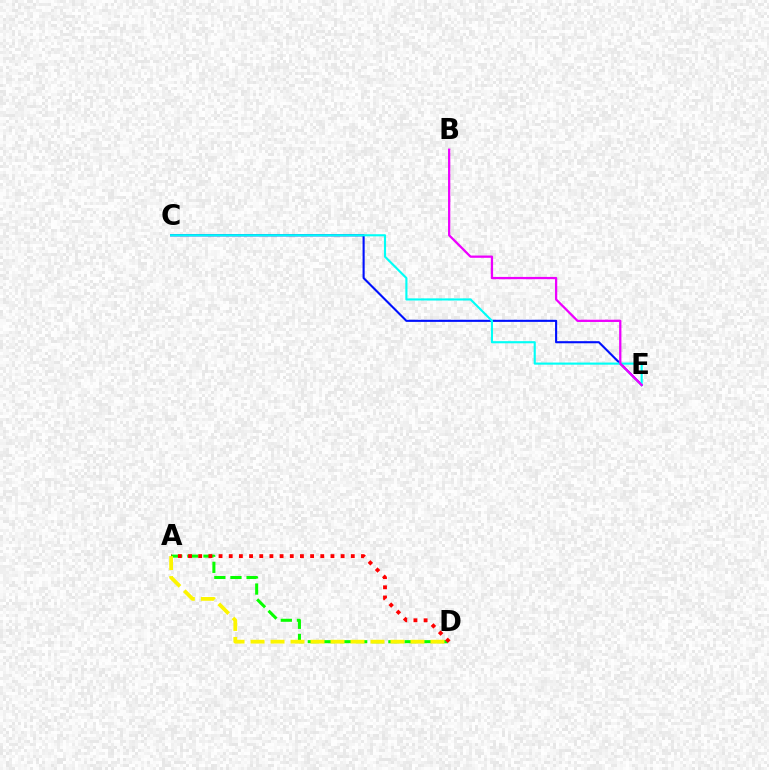{('A', 'D'): [{'color': '#08ff00', 'line_style': 'dashed', 'thickness': 2.19}, {'color': '#ff0000', 'line_style': 'dotted', 'thickness': 2.76}, {'color': '#fcf500', 'line_style': 'dashed', 'thickness': 2.72}], ('C', 'E'): [{'color': '#0010ff', 'line_style': 'solid', 'thickness': 1.51}, {'color': '#00fff6', 'line_style': 'solid', 'thickness': 1.53}], ('B', 'E'): [{'color': '#ee00ff', 'line_style': 'solid', 'thickness': 1.64}]}